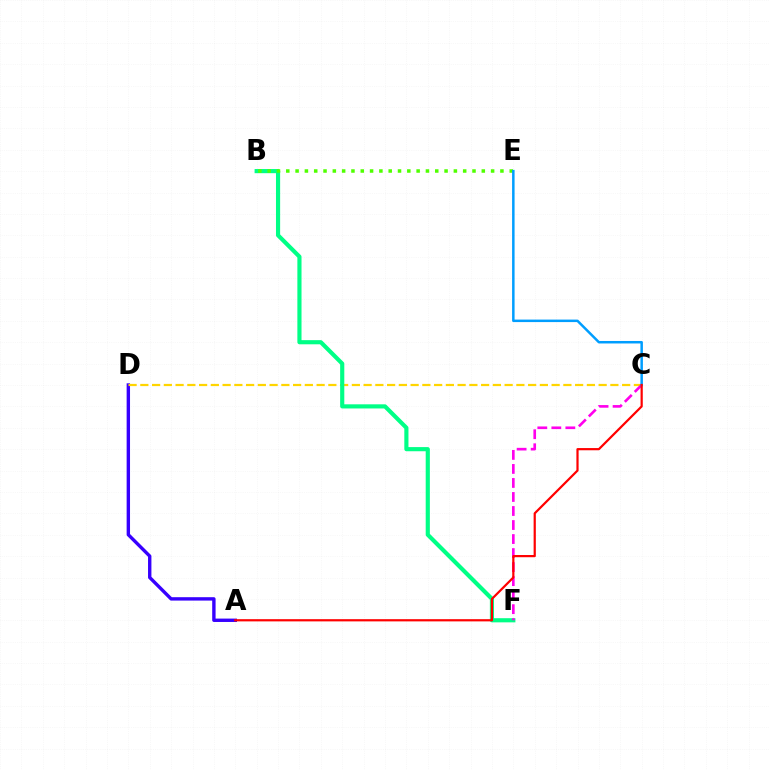{('A', 'D'): [{'color': '#3700ff', 'line_style': 'solid', 'thickness': 2.44}], ('C', 'D'): [{'color': '#ffd500', 'line_style': 'dashed', 'thickness': 1.6}], ('B', 'F'): [{'color': '#00ff86', 'line_style': 'solid', 'thickness': 2.99}], ('C', 'F'): [{'color': '#ff00ed', 'line_style': 'dashed', 'thickness': 1.91}], ('B', 'E'): [{'color': '#4fff00', 'line_style': 'dotted', 'thickness': 2.53}], ('C', 'E'): [{'color': '#009eff', 'line_style': 'solid', 'thickness': 1.8}], ('A', 'C'): [{'color': '#ff0000', 'line_style': 'solid', 'thickness': 1.59}]}